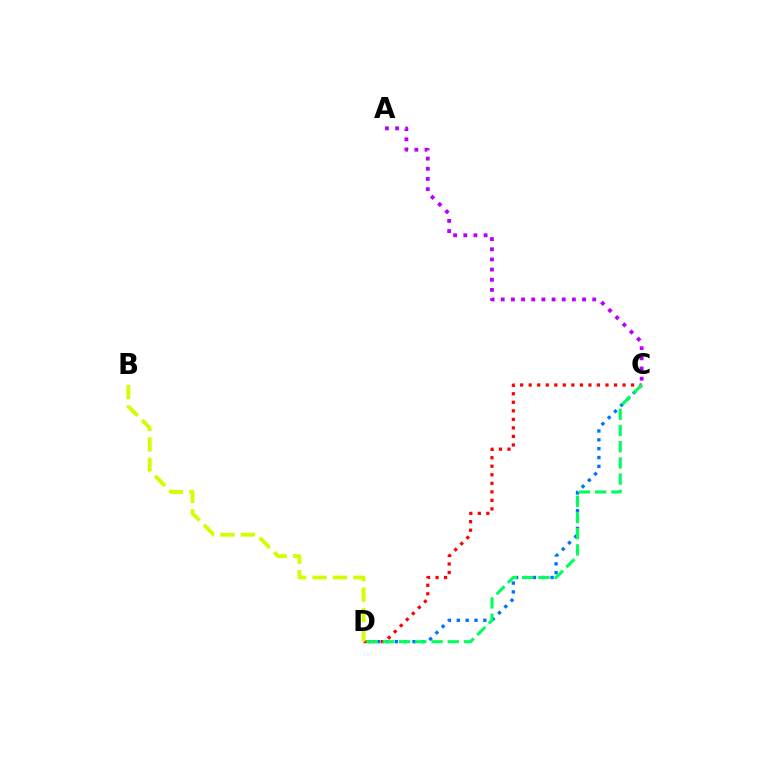{('C', 'D'): [{'color': '#0074ff', 'line_style': 'dotted', 'thickness': 2.41}, {'color': '#ff0000', 'line_style': 'dotted', 'thickness': 2.32}, {'color': '#00ff5c', 'line_style': 'dashed', 'thickness': 2.2}], ('A', 'C'): [{'color': '#b900ff', 'line_style': 'dotted', 'thickness': 2.76}], ('B', 'D'): [{'color': '#d1ff00', 'line_style': 'dashed', 'thickness': 2.77}]}